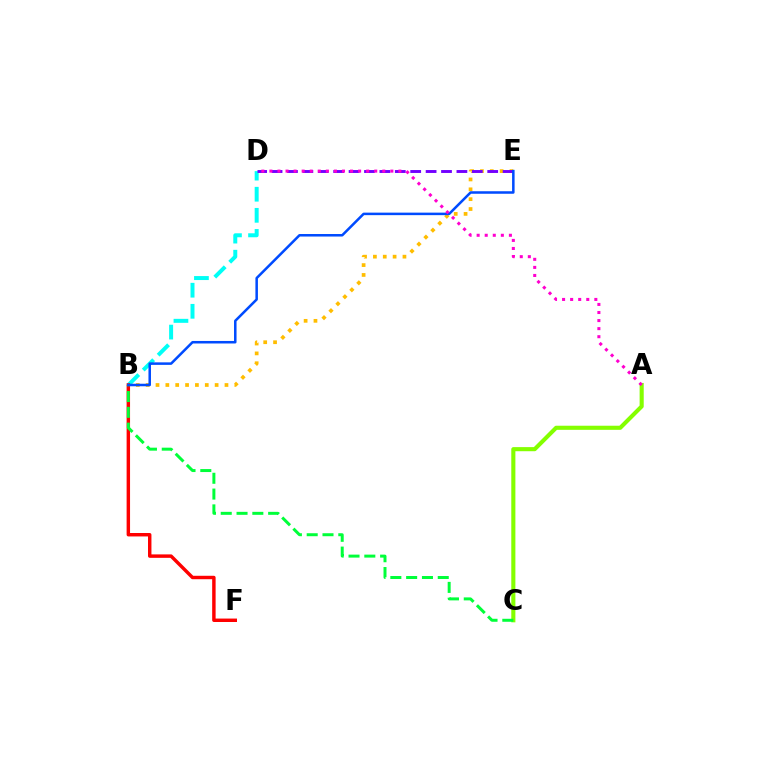{('B', 'E'): [{'color': '#ffbd00', 'line_style': 'dotted', 'thickness': 2.68}, {'color': '#004bff', 'line_style': 'solid', 'thickness': 1.82}], ('B', 'D'): [{'color': '#00fff6', 'line_style': 'dashed', 'thickness': 2.86}], ('A', 'C'): [{'color': '#84ff00', 'line_style': 'solid', 'thickness': 2.96}], ('D', 'E'): [{'color': '#7200ff', 'line_style': 'dashed', 'thickness': 2.09}], ('B', 'F'): [{'color': '#ff0000', 'line_style': 'solid', 'thickness': 2.48}], ('B', 'C'): [{'color': '#00ff39', 'line_style': 'dashed', 'thickness': 2.15}], ('A', 'D'): [{'color': '#ff00cf', 'line_style': 'dotted', 'thickness': 2.19}]}